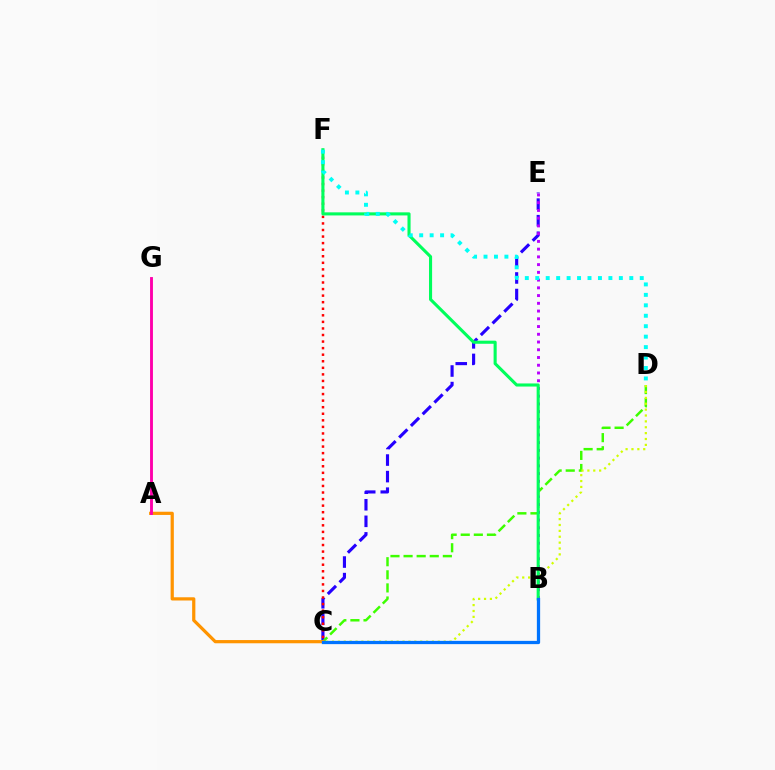{('C', 'E'): [{'color': '#2500ff', 'line_style': 'dashed', 'thickness': 2.25}], ('C', 'D'): [{'color': '#3dff00', 'line_style': 'dashed', 'thickness': 1.78}, {'color': '#d1ff00', 'line_style': 'dotted', 'thickness': 1.6}], ('B', 'E'): [{'color': '#b900ff', 'line_style': 'dotted', 'thickness': 2.1}], ('C', 'F'): [{'color': '#ff0000', 'line_style': 'dotted', 'thickness': 1.78}], ('B', 'F'): [{'color': '#00ff5c', 'line_style': 'solid', 'thickness': 2.23}], ('A', 'C'): [{'color': '#ff9400', 'line_style': 'solid', 'thickness': 2.32}], ('B', 'C'): [{'color': '#0074ff', 'line_style': 'solid', 'thickness': 2.34}], ('D', 'F'): [{'color': '#00fff6', 'line_style': 'dotted', 'thickness': 2.84}], ('A', 'G'): [{'color': '#ff00ac', 'line_style': 'solid', 'thickness': 2.07}]}